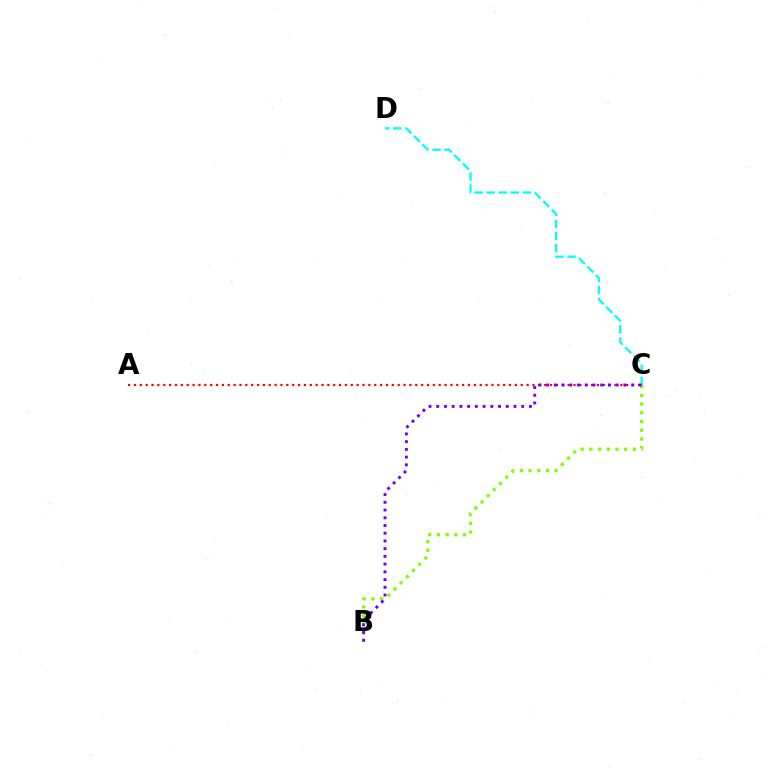{('C', 'D'): [{'color': '#00fff6', 'line_style': 'dashed', 'thickness': 1.64}], ('A', 'C'): [{'color': '#ff0000', 'line_style': 'dotted', 'thickness': 1.59}], ('B', 'C'): [{'color': '#84ff00', 'line_style': 'dotted', 'thickness': 2.37}, {'color': '#7200ff', 'line_style': 'dotted', 'thickness': 2.1}]}